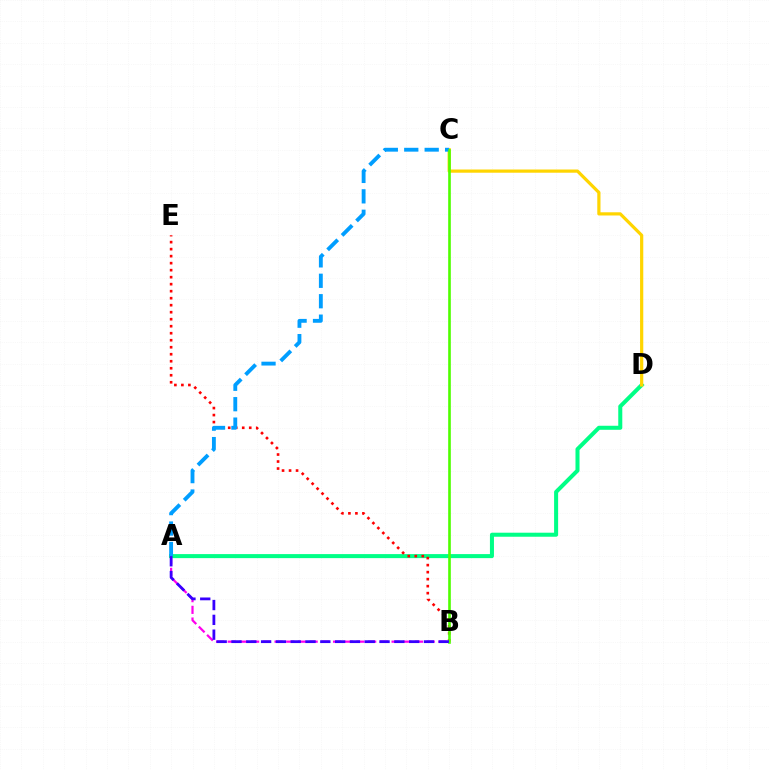{('A', 'B'): [{'color': '#ff00ed', 'line_style': 'dashed', 'thickness': 1.59}, {'color': '#3700ff', 'line_style': 'dashed', 'thickness': 2.01}], ('A', 'D'): [{'color': '#00ff86', 'line_style': 'solid', 'thickness': 2.9}], ('B', 'E'): [{'color': '#ff0000', 'line_style': 'dotted', 'thickness': 1.9}], ('C', 'D'): [{'color': '#ffd500', 'line_style': 'solid', 'thickness': 2.31}], ('A', 'C'): [{'color': '#009eff', 'line_style': 'dashed', 'thickness': 2.78}], ('B', 'C'): [{'color': '#4fff00', 'line_style': 'solid', 'thickness': 1.9}]}